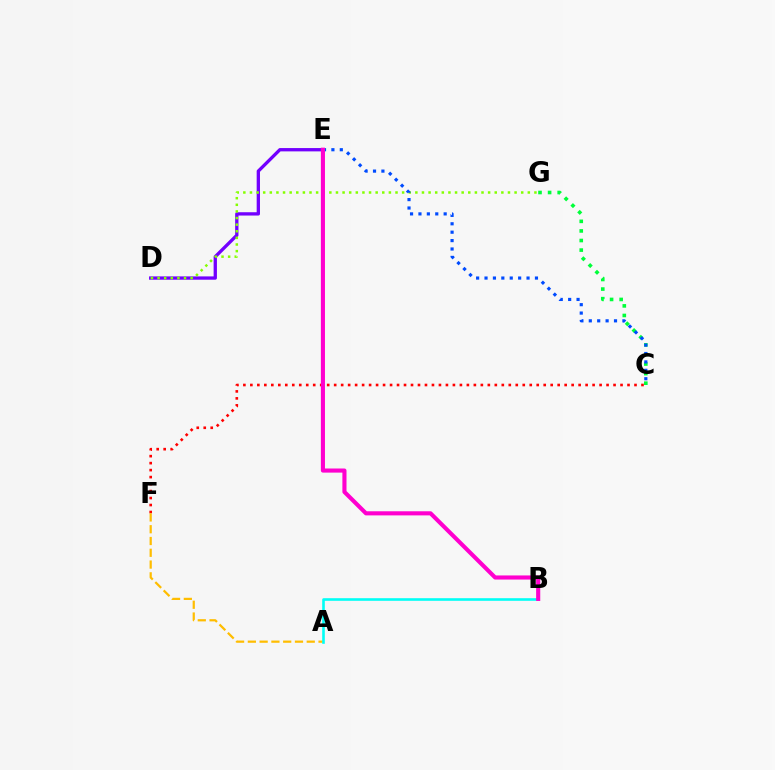{('D', 'E'): [{'color': '#7200ff', 'line_style': 'solid', 'thickness': 2.39}], ('C', 'G'): [{'color': '#00ff39', 'line_style': 'dotted', 'thickness': 2.6}], ('D', 'G'): [{'color': '#84ff00', 'line_style': 'dotted', 'thickness': 1.8}], ('C', 'F'): [{'color': '#ff0000', 'line_style': 'dotted', 'thickness': 1.9}], ('A', 'F'): [{'color': '#ffbd00', 'line_style': 'dashed', 'thickness': 1.6}], ('C', 'E'): [{'color': '#004bff', 'line_style': 'dotted', 'thickness': 2.28}], ('A', 'B'): [{'color': '#00fff6', 'line_style': 'solid', 'thickness': 1.88}], ('B', 'E'): [{'color': '#ff00cf', 'line_style': 'solid', 'thickness': 2.96}]}